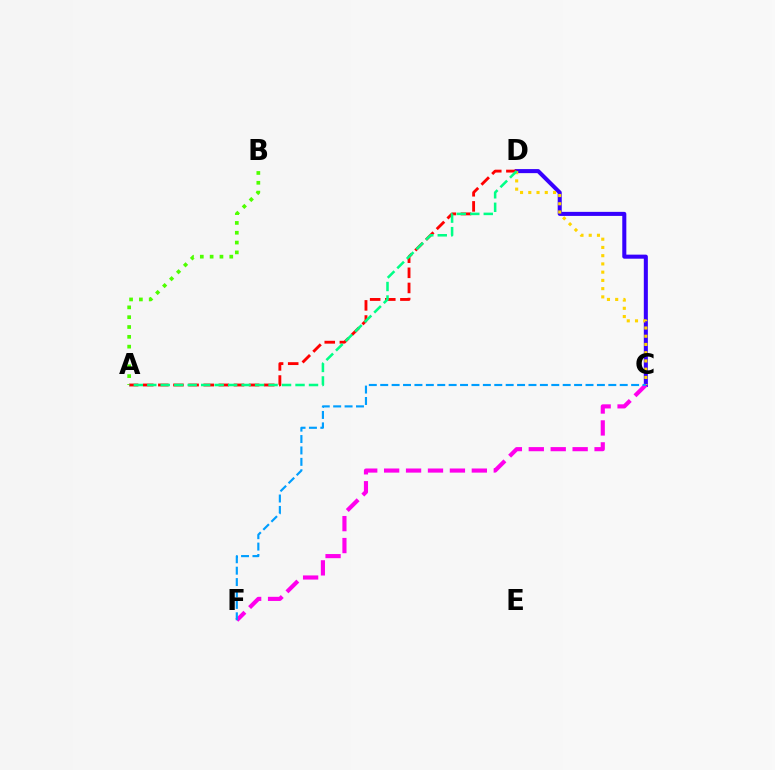{('C', 'D'): [{'color': '#3700ff', 'line_style': 'solid', 'thickness': 2.92}, {'color': '#ffd500', 'line_style': 'dotted', 'thickness': 2.24}], ('A', 'B'): [{'color': '#4fff00', 'line_style': 'dotted', 'thickness': 2.67}], ('A', 'D'): [{'color': '#ff0000', 'line_style': 'dashed', 'thickness': 2.05}, {'color': '#00ff86', 'line_style': 'dashed', 'thickness': 1.83}], ('C', 'F'): [{'color': '#ff00ed', 'line_style': 'dashed', 'thickness': 2.98}, {'color': '#009eff', 'line_style': 'dashed', 'thickness': 1.55}]}